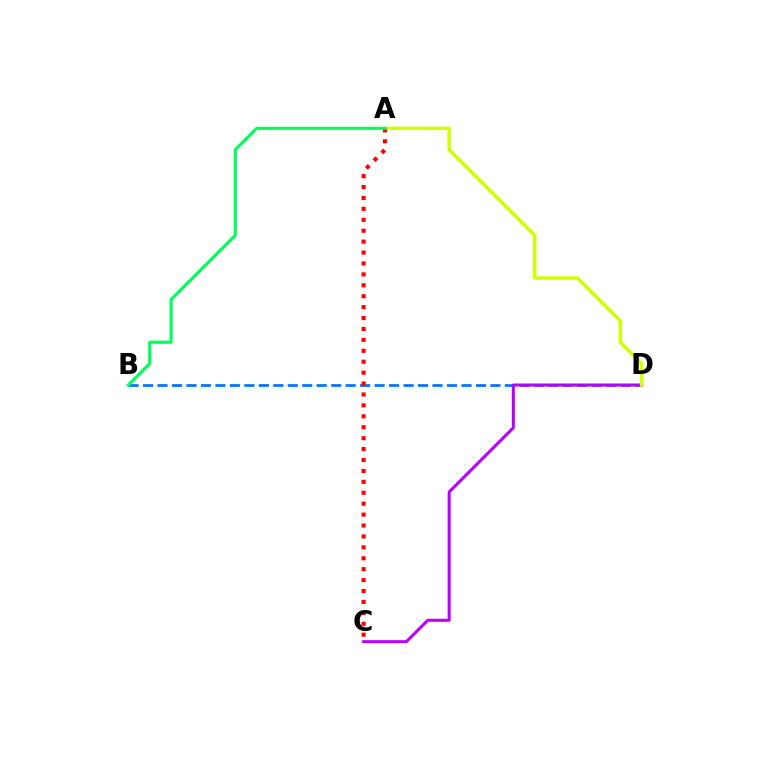{('B', 'D'): [{'color': '#0074ff', 'line_style': 'dashed', 'thickness': 1.97}], ('C', 'D'): [{'color': '#b900ff', 'line_style': 'solid', 'thickness': 2.18}], ('A', 'D'): [{'color': '#d1ff00', 'line_style': 'solid', 'thickness': 2.5}], ('A', 'C'): [{'color': '#ff0000', 'line_style': 'dotted', 'thickness': 2.97}], ('A', 'B'): [{'color': '#00ff5c', 'line_style': 'solid', 'thickness': 2.24}]}